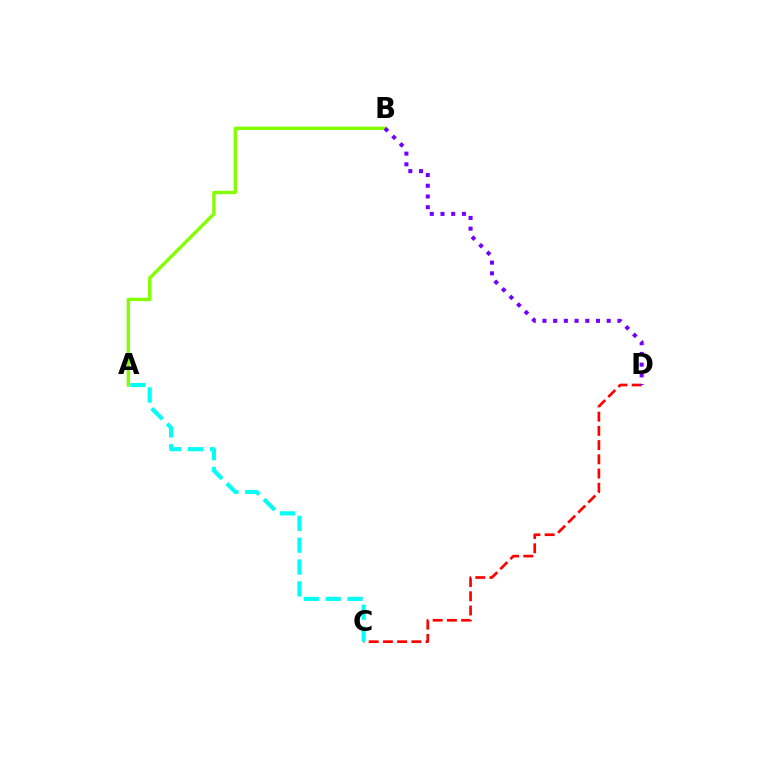{('C', 'D'): [{'color': '#ff0000', 'line_style': 'dashed', 'thickness': 1.93}], ('A', 'C'): [{'color': '#00fff6', 'line_style': 'dashed', 'thickness': 2.97}], ('A', 'B'): [{'color': '#84ff00', 'line_style': 'solid', 'thickness': 2.42}], ('B', 'D'): [{'color': '#7200ff', 'line_style': 'dotted', 'thickness': 2.91}]}